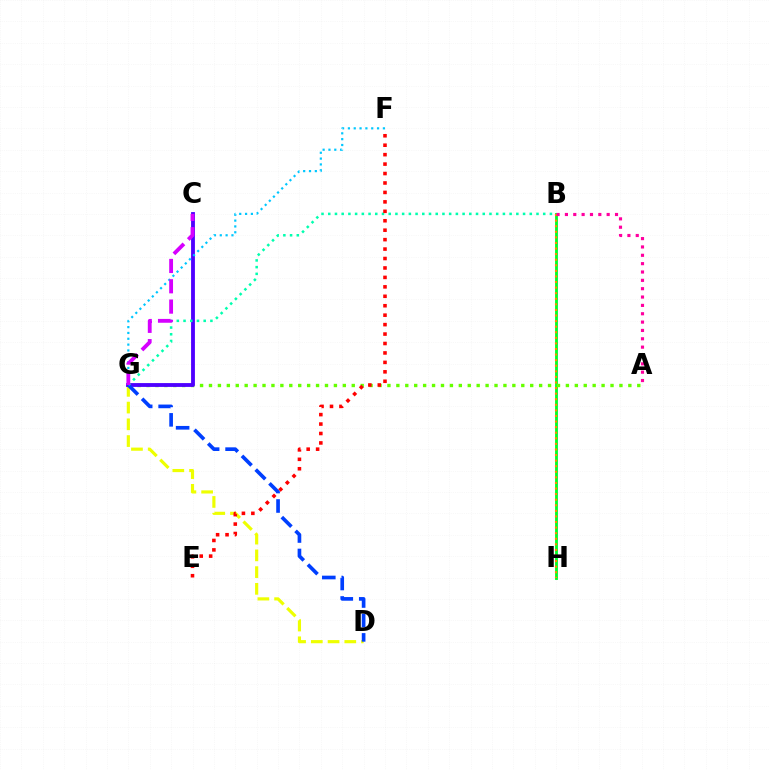{('B', 'H'): [{'color': '#00ff27', 'line_style': 'solid', 'thickness': 2.05}, {'color': '#ff8800', 'line_style': 'dotted', 'thickness': 1.52}], ('D', 'G'): [{'color': '#eeff00', 'line_style': 'dashed', 'thickness': 2.27}, {'color': '#003fff', 'line_style': 'dashed', 'thickness': 2.64}], ('A', 'G'): [{'color': '#66ff00', 'line_style': 'dotted', 'thickness': 2.42}], ('C', 'G'): [{'color': '#4f00ff', 'line_style': 'solid', 'thickness': 2.76}, {'color': '#d600ff', 'line_style': 'dashed', 'thickness': 2.76}], ('F', 'G'): [{'color': '#00c7ff', 'line_style': 'dotted', 'thickness': 1.58}], ('A', 'B'): [{'color': '#ff00a0', 'line_style': 'dotted', 'thickness': 2.27}], ('B', 'G'): [{'color': '#00ffaf', 'line_style': 'dotted', 'thickness': 1.83}], ('E', 'F'): [{'color': '#ff0000', 'line_style': 'dotted', 'thickness': 2.57}]}